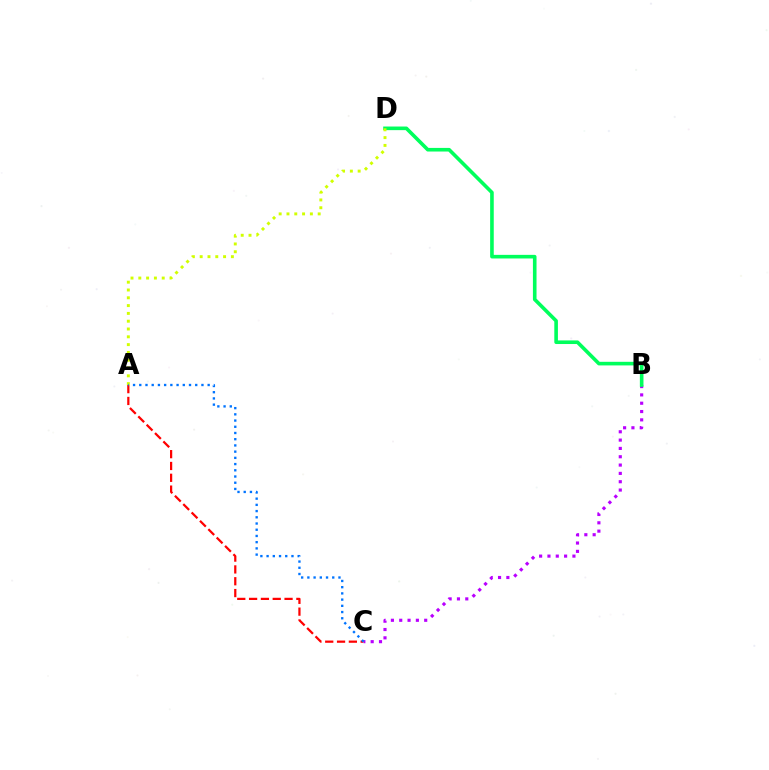{('A', 'C'): [{'color': '#ff0000', 'line_style': 'dashed', 'thickness': 1.61}, {'color': '#0074ff', 'line_style': 'dotted', 'thickness': 1.69}], ('B', 'C'): [{'color': '#b900ff', 'line_style': 'dotted', 'thickness': 2.26}], ('B', 'D'): [{'color': '#00ff5c', 'line_style': 'solid', 'thickness': 2.6}], ('A', 'D'): [{'color': '#d1ff00', 'line_style': 'dotted', 'thickness': 2.12}]}